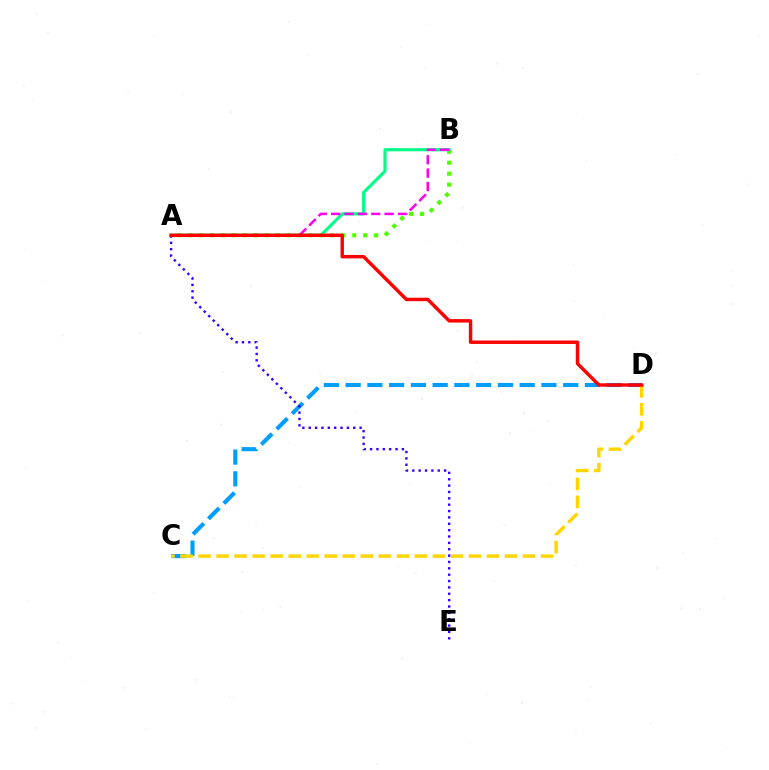{('C', 'D'): [{'color': '#009eff', 'line_style': 'dashed', 'thickness': 2.96}, {'color': '#ffd500', 'line_style': 'dashed', 'thickness': 2.45}], ('A', 'B'): [{'color': '#4fff00', 'line_style': 'dotted', 'thickness': 2.98}, {'color': '#00ff86', 'line_style': 'solid', 'thickness': 2.26}, {'color': '#ff00ed', 'line_style': 'dashed', 'thickness': 1.82}], ('A', 'E'): [{'color': '#3700ff', 'line_style': 'dotted', 'thickness': 1.73}], ('A', 'D'): [{'color': '#ff0000', 'line_style': 'solid', 'thickness': 2.47}]}